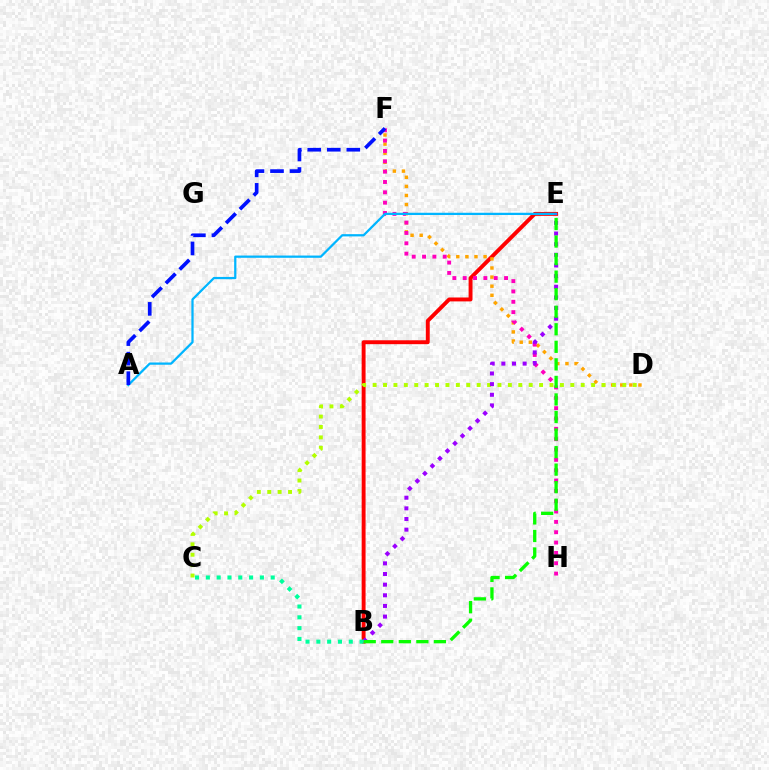{('B', 'E'): [{'color': '#ff0000', 'line_style': 'solid', 'thickness': 2.81}, {'color': '#9b00ff', 'line_style': 'dotted', 'thickness': 2.89}, {'color': '#08ff00', 'line_style': 'dashed', 'thickness': 2.38}], ('D', 'F'): [{'color': '#ffa500', 'line_style': 'dotted', 'thickness': 2.47}], ('F', 'H'): [{'color': '#ff00bd', 'line_style': 'dotted', 'thickness': 2.81}], ('A', 'E'): [{'color': '#00b5ff', 'line_style': 'solid', 'thickness': 1.62}], ('A', 'F'): [{'color': '#0010ff', 'line_style': 'dashed', 'thickness': 2.65}], ('C', 'D'): [{'color': '#b3ff00', 'line_style': 'dotted', 'thickness': 2.83}], ('B', 'C'): [{'color': '#00ff9d', 'line_style': 'dotted', 'thickness': 2.94}]}